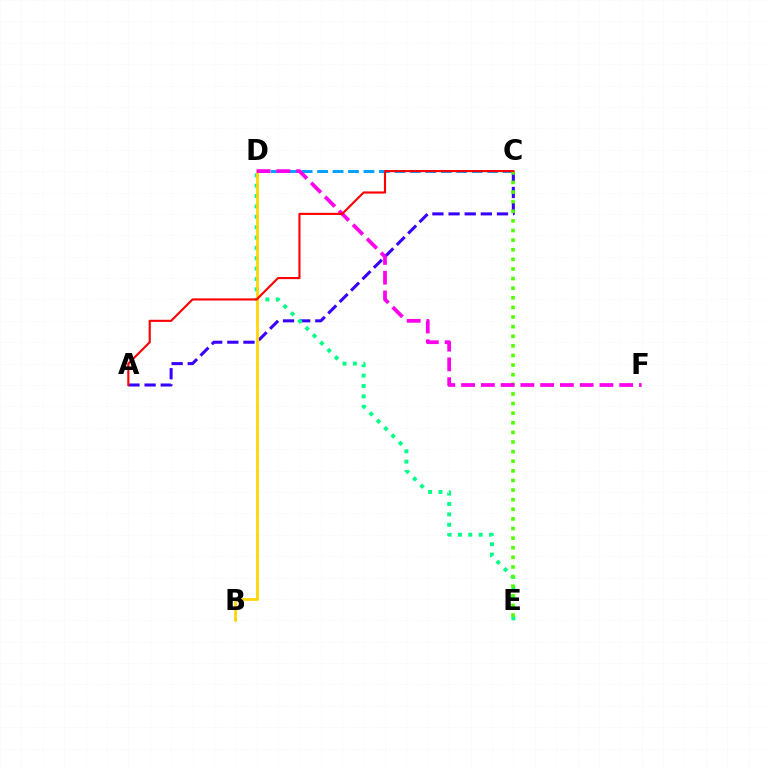{('A', 'C'): [{'color': '#3700ff', 'line_style': 'dashed', 'thickness': 2.19}, {'color': '#ff0000', 'line_style': 'solid', 'thickness': 1.53}], ('D', 'E'): [{'color': '#00ff86', 'line_style': 'dotted', 'thickness': 2.82}], ('C', 'D'): [{'color': '#009eff', 'line_style': 'dashed', 'thickness': 2.1}], ('B', 'D'): [{'color': '#ffd500', 'line_style': 'solid', 'thickness': 1.96}], ('C', 'E'): [{'color': '#4fff00', 'line_style': 'dotted', 'thickness': 2.61}], ('D', 'F'): [{'color': '#ff00ed', 'line_style': 'dashed', 'thickness': 2.69}]}